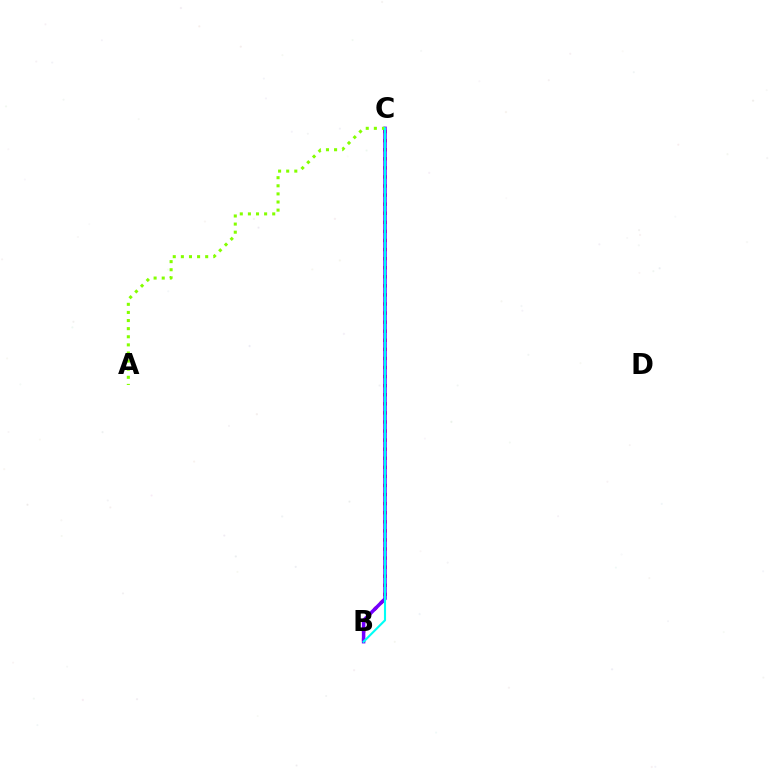{('B', 'C'): [{'color': '#ff0000', 'line_style': 'dotted', 'thickness': 2.47}, {'color': '#7200ff', 'line_style': 'solid', 'thickness': 2.51}, {'color': '#00fff6', 'line_style': 'solid', 'thickness': 1.52}], ('A', 'C'): [{'color': '#84ff00', 'line_style': 'dotted', 'thickness': 2.2}]}